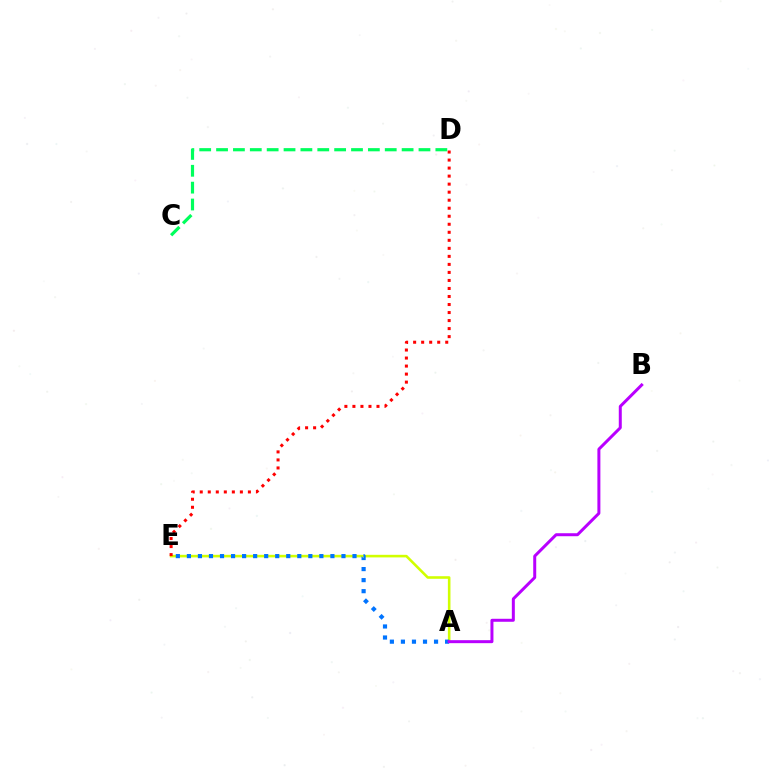{('A', 'E'): [{'color': '#d1ff00', 'line_style': 'solid', 'thickness': 1.86}, {'color': '#0074ff', 'line_style': 'dotted', 'thickness': 3.0}], ('D', 'E'): [{'color': '#ff0000', 'line_style': 'dotted', 'thickness': 2.18}], ('C', 'D'): [{'color': '#00ff5c', 'line_style': 'dashed', 'thickness': 2.29}], ('A', 'B'): [{'color': '#b900ff', 'line_style': 'solid', 'thickness': 2.15}]}